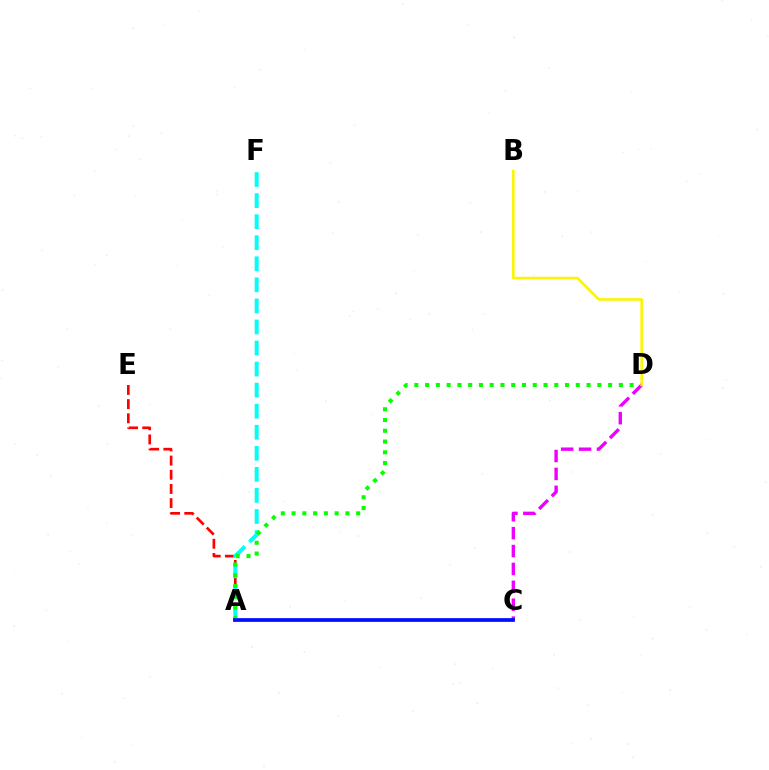{('A', 'E'): [{'color': '#ff0000', 'line_style': 'dashed', 'thickness': 1.93}], ('A', 'F'): [{'color': '#00fff6', 'line_style': 'dashed', 'thickness': 2.86}], ('A', 'D'): [{'color': '#08ff00', 'line_style': 'dotted', 'thickness': 2.92}], ('C', 'D'): [{'color': '#ee00ff', 'line_style': 'dashed', 'thickness': 2.43}], ('A', 'C'): [{'color': '#0010ff', 'line_style': 'solid', 'thickness': 2.69}], ('B', 'D'): [{'color': '#fcf500', 'line_style': 'solid', 'thickness': 1.85}]}